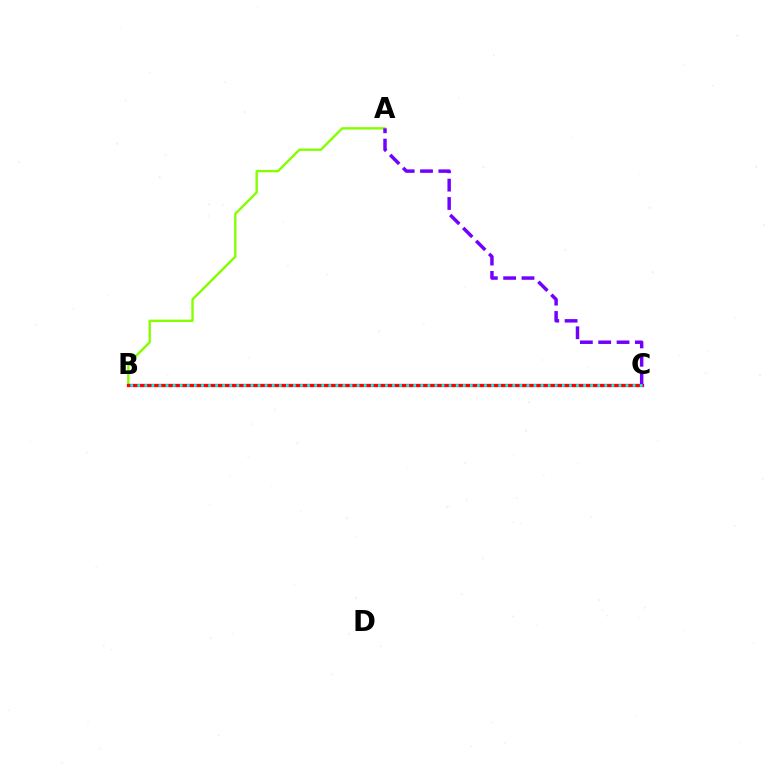{('A', 'B'): [{'color': '#84ff00', 'line_style': 'solid', 'thickness': 1.71}], ('B', 'C'): [{'color': '#ff0000', 'line_style': 'solid', 'thickness': 2.37}, {'color': '#00fff6', 'line_style': 'dotted', 'thickness': 1.92}], ('A', 'C'): [{'color': '#7200ff', 'line_style': 'dashed', 'thickness': 2.49}]}